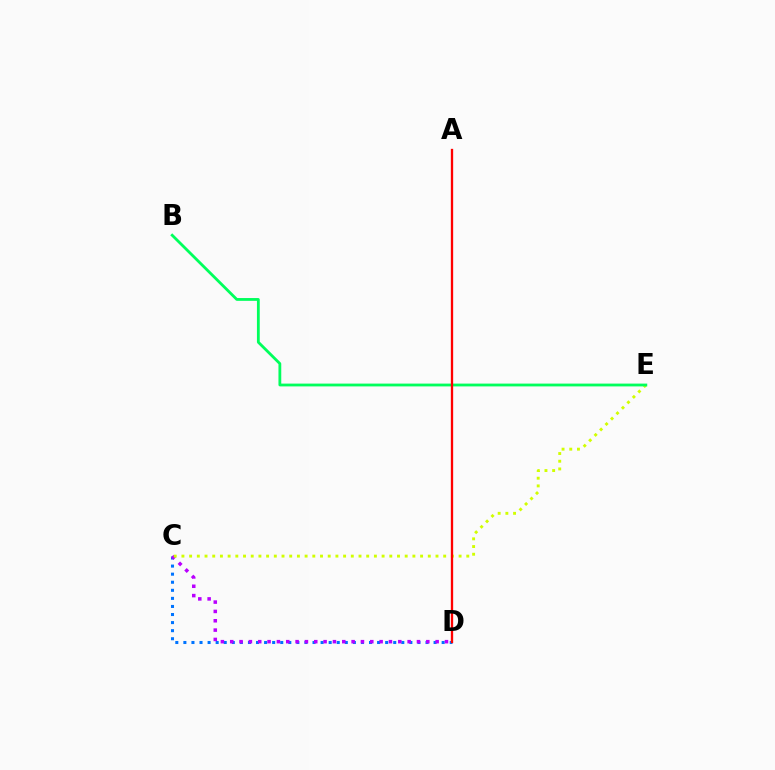{('C', 'D'): [{'color': '#0074ff', 'line_style': 'dotted', 'thickness': 2.19}, {'color': '#b900ff', 'line_style': 'dotted', 'thickness': 2.54}], ('C', 'E'): [{'color': '#d1ff00', 'line_style': 'dotted', 'thickness': 2.09}], ('B', 'E'): [{'color': '#00ff5c', 'line_style': 'solid', 'thickness': 2.02}], ('A', 'D'): [{'color': '#ff0000', 'line_style': 'solid', 'thickness': 1.66}]}